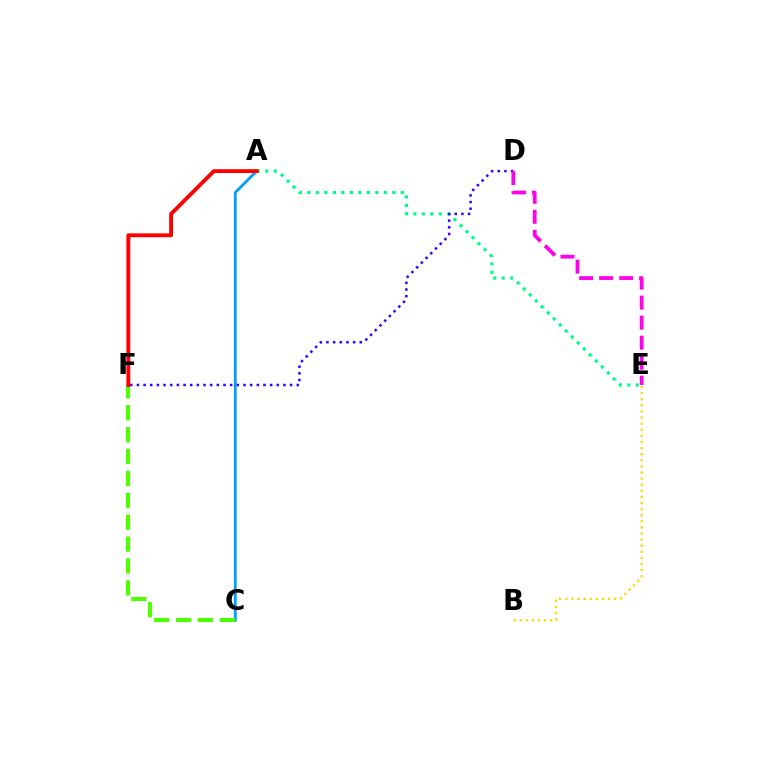{('A', 'C'): [{'color': '#009eff', 'line_style': 'solid', 'thickness': 2.03}], ('A', 'E'): [{'color': '#00ff86', 'line_style': 'dotted', 'thickness': 2.31}], ('D', 'F'): [{'color': '#3700ff', 'line_style': 'dotted', 'thickness': 1.81}], ('D', 'E'): [{'color': '#ff00ed', 'line_style': 'dashed', 'thickness': 2.72}], ('C', 'F'): [{'color': '#4fff00', 'line_style': 'dashed', 'thickness': 2.98}], ('A', 'F'): [{'color': '#ff0000', 'line_style': 'solid', 'thickness': 2.79}], ('B', 'E'): [{'color': '#ffd500', 'line_style': 'dotted', 'thickness': 1.66}]}